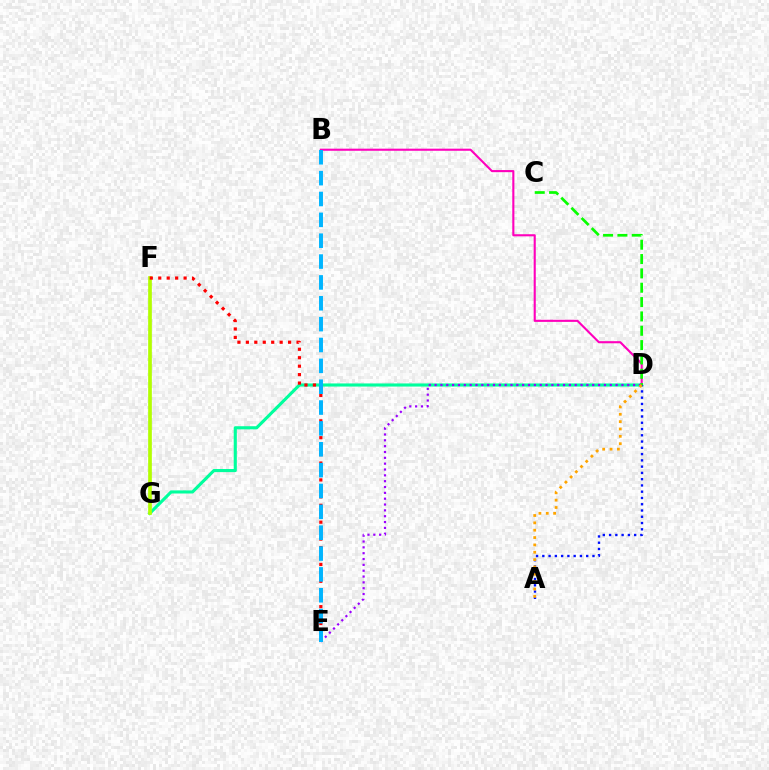{('D', 'G'): [{'color': '#00ff9d', 'line_style': 'solid', 'thickness': 2.24}], ('B', 'D'): [{'color': '#ff00bd', 'line_style': 'solid', 'thickness': 1.52}], ('A', 'D'): [{'color': '#0010ff', 'line_style': 'dotted', 'thickness': 1.7}, {'color': '#ffa500', 'line_style': 'dotted', 'thickness': 2.0}], ('F', 'G'): [{'color': '#b3ff00', 'line_style': 'solid', 'thickness': 2.65}], ('E', 'F'): [{'color': '#ff0000', 'line_style': 'dotted', 'thickness': 2.3}], ('C', 'D'): [{'color': '#08ff00', 'line_style': 'dashed', 'thickness': 1.95}], ('D', 'E'): [{'color': '#9b00ff', 'line_style': 'dotted', 'thickness': 1.59}], ('B', 'E'): [{'color': '#00b5ff', 'line_style': 'dashed', 'thickness': 2.83}]}